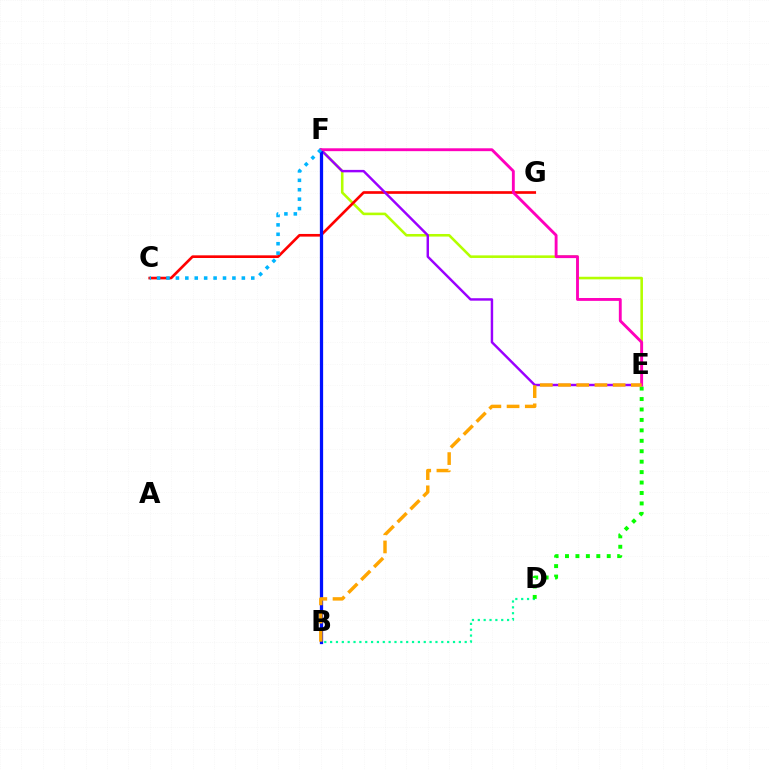{('E', 'F'): [{'color': '#b3ff00', 'line_style': 'solid', 'thickness': 1.86}, {'color': '#9b00ff', 'line_style': 'solid', 'thickness': 1.76}, {'color': '#ff00bd', 'line_style': 'solid', 'thickness': 2.07}], ('B', 'D'): [{'color': '#00ff9d', 'line_style': 'dotted', 'thickness': 1.59}], ('C', 'G'): [{'color': '#ff0000', 'line_style': 'solid', 'thickness': 1.92}], ('B', 'F'): [{'color': '#0010ff', 'line_style': 'solid', 'thickness': 2.35}], ('D', 'E'): [{'color': '#08ff00', 'line_style': 'dotted', 'thickness': 2.84}], ('C', 'F'): [{'color': '#00b5ff', 'line_style': 'dotted', 'thickness': 2.56}], ('B', 'E'): [{'color': '#ffa500', 'line_style': 'dashed', 'thickness': 2.47}]}